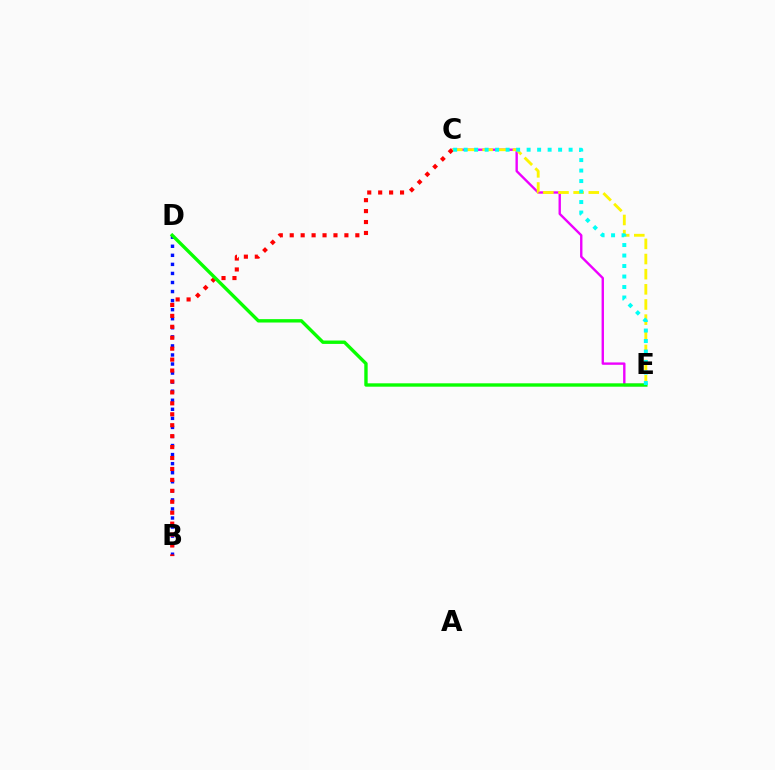{('C', 'E'): [{'color': '#ee00ff', 'line_style': 'solid', 'thickness': 1.71}, {'color': '#fcf500', 'line_style': 'dashed', 'thickness': 2.06}, {'color': '#00fff6', 'line_style': 'dotted', 'thickness': 2.85}], ('B', 'D'): [{'color': '#0010ff', 'line_style': 'dotted', 'thickness': 2.46}], ('B', 'C'): [{'color': '#ff0000', 'line_style': 'dotted', 'thickness': 2.97}], ('D', 'E'): [{'color': '#08ff00', 'line_style': 'solid', 'thickness': 2.43}]}